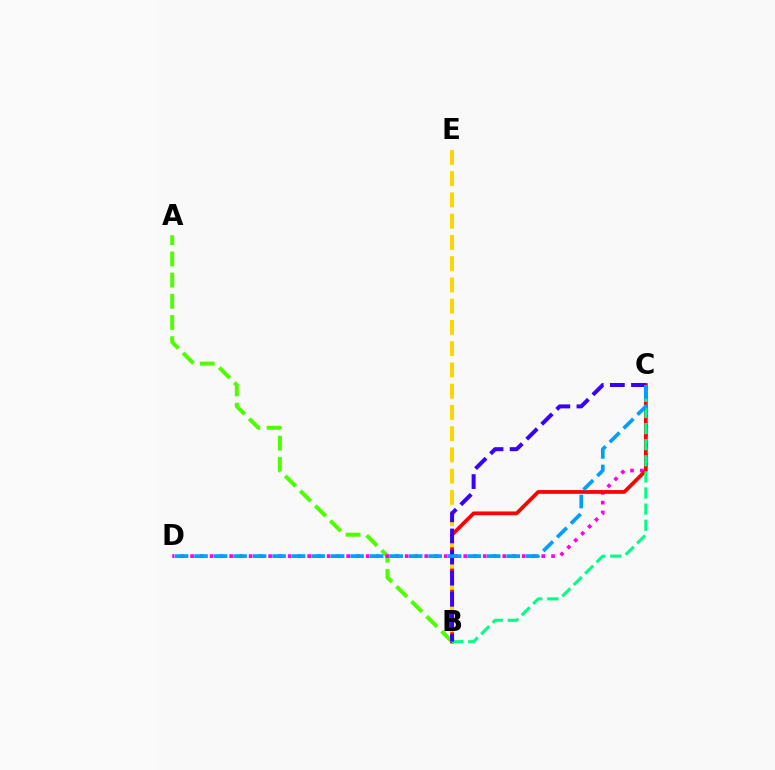{('A', 'B'): [{'color': '#4fff00', 'line_style': 'dashed', 'thickness': 2.88}], ('C', 'D'): [{'color': '#ff00ed', 'line_style': 'dotted', 'thickness': 2.65}, {'color': '#009eff', 'line_style': 'dashed', 'thickness': 2.65}], ('B', 'C'): [{'color': '#ff0000', 'line_style': 'solid', 'thickness': 2.7}, {'color': '#00ff86', 'line_style': 'dashed', 'thickness': 2.19}, {'color': '#3700ff', 'line_style': 'dashed', 'thickness': 2.87}], ('B', 'E'): [{'color': '#ffd500', 'line_style': 'dashed', 'thickness': 2.89}]}